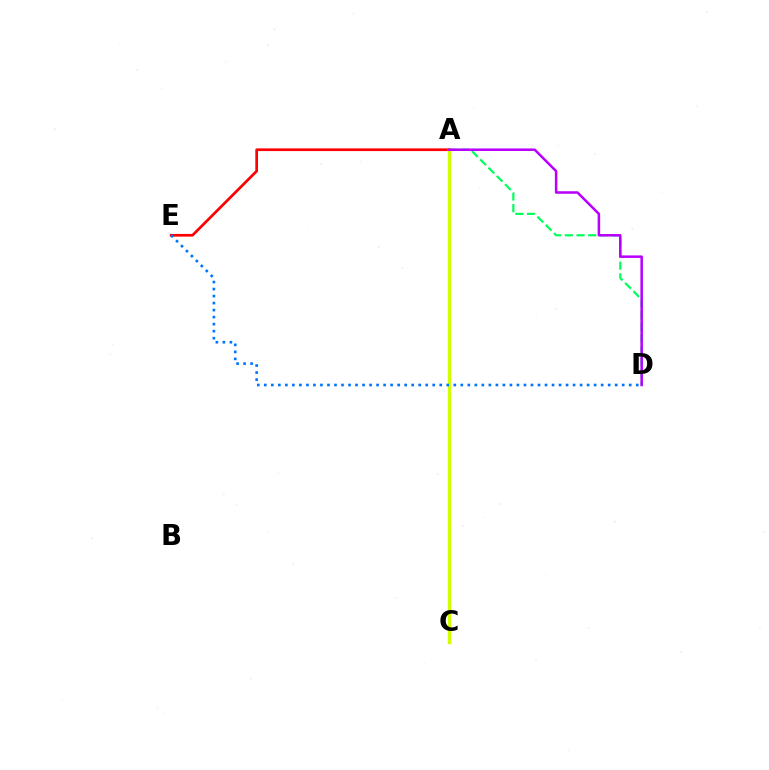{('A', 'D'): [{'color': '#00ff5c', 'line_style': 'dashed', 'thickness': 1.59}, {'color': '#b900ff', 'line_style': 'solid', 'thickness': 1.82}], ('A', 'E'): [{'color': '#ff0000', 'line_style': 'solid', 'thickness': 1.95}], ('A', 'C'): [{'color': '#d1ff00', 'line_style': 'solid', 'thickness': 2.47}], ('D', 'E'): [{'color': '#0074ff', 'line_style': 'dotted', 'thickness': 1.91}]}